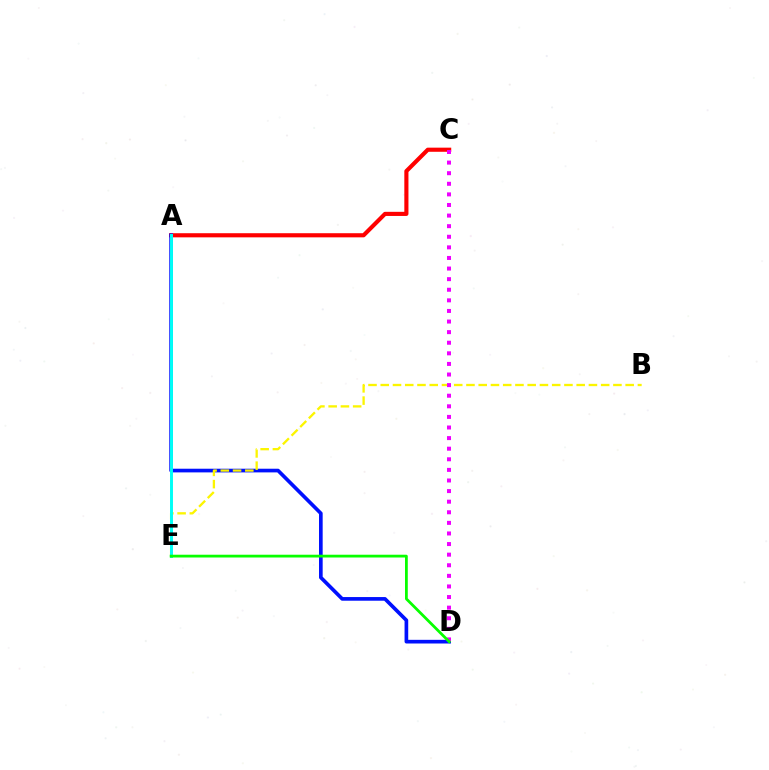{('A', 'C'): [{'color': '#ff0000', 'line_style': 'solid', 'thickness': 2.97}], ('A', 'D'): [{'color': '#0010ff', 'line_style': 'solid', 'thickness': 2.64}], ('B', 'E'): [{'color': '#fcf500', 'line_style': 'dashed', 'thickness': 1.66}], ('A', 'E'): [{'color': '#00fff6', 'line_style': 'solid', 'thickness': 2.12}], ('C', 'D'): [{'color': '#ee00ff', 'line_style': 'dotted', 'thickness': 2.88}], ('D', 'E'): [{'color': '#08ff00', 'line_style': 'solid', 'thickness': 2.0}]}